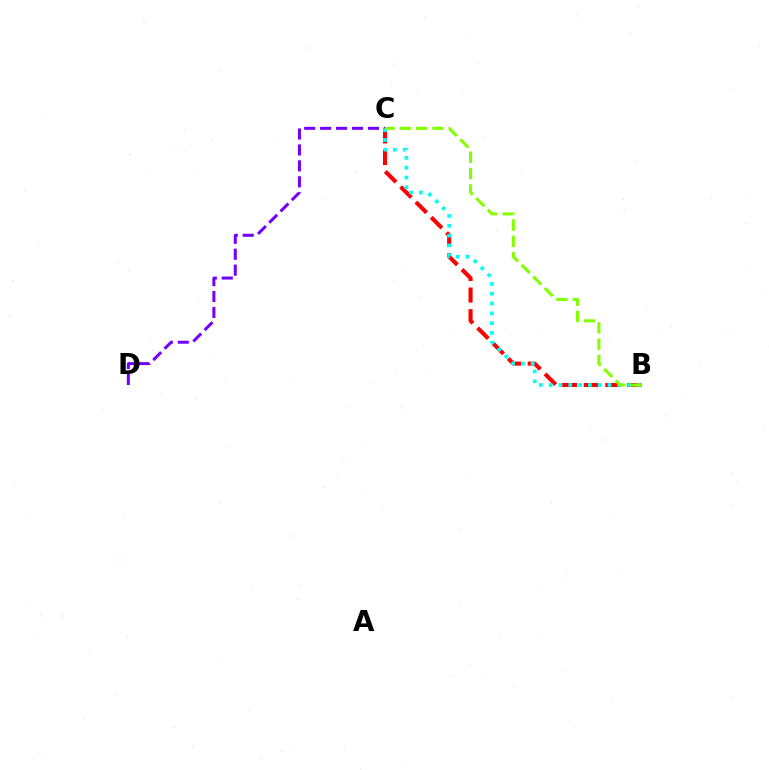{('C', 'D'): [{'color': '#7200ff', 'line_style': 'dashed', 'thickness': 2.16}], ('B', 'C'): [{'color': '#ff0000', 'line_style': 'dashed', 'thickness': 2.94}, {'color': '#00fff6', 'line_style': 'dotted', 'thickness': 2.67}, {'color': '#84ff00', 'line_style': 'dashed', 'thickness': 2.22}]}